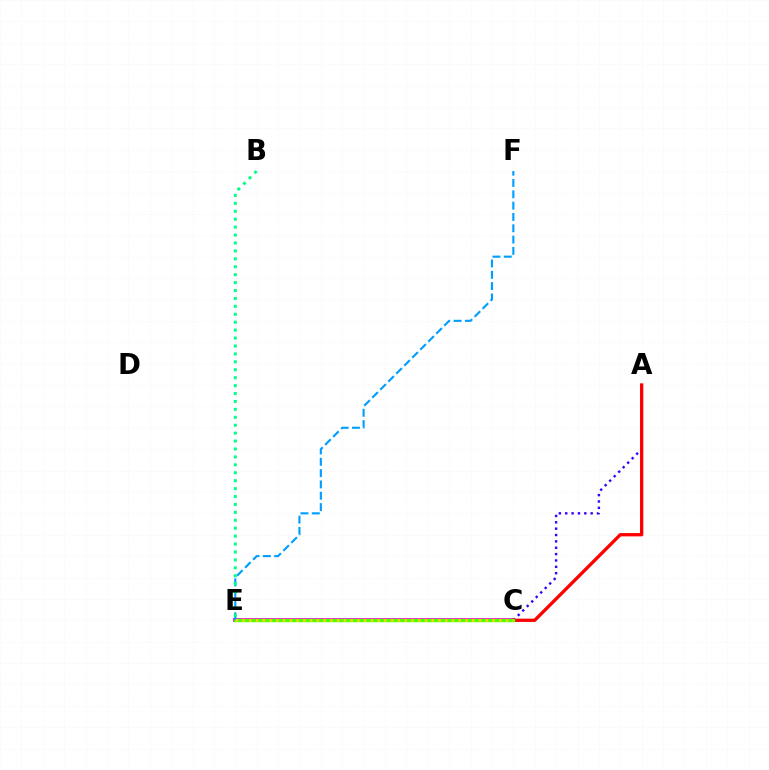{('C', 'E'): [{'color': '#ff00ed', 'line_style': 'solid', 'thickness': 2.78}, {'color': '#4fff00', 'line_style': 'solid', 'thickness': 2.44}, {'color': '#ffd500', 'line_style': 'dotted', 'thickness': 1.84}], ('A', 'C'): [{'color': '#3700ff', 'line_style': 'dotted', 'thickness': 1.73}, {'color': '#ff0000', 'line_style': 'solid', 'thickness': 2.38}], ('E', 'F'): [{'color': '#009eff', 'line_style': 'dashed', 'thickness': 1.54}], ('B', 'E'): [{'color': '#00ff86', 'line_style': 'dotted', 'thickness': 2.15}]}